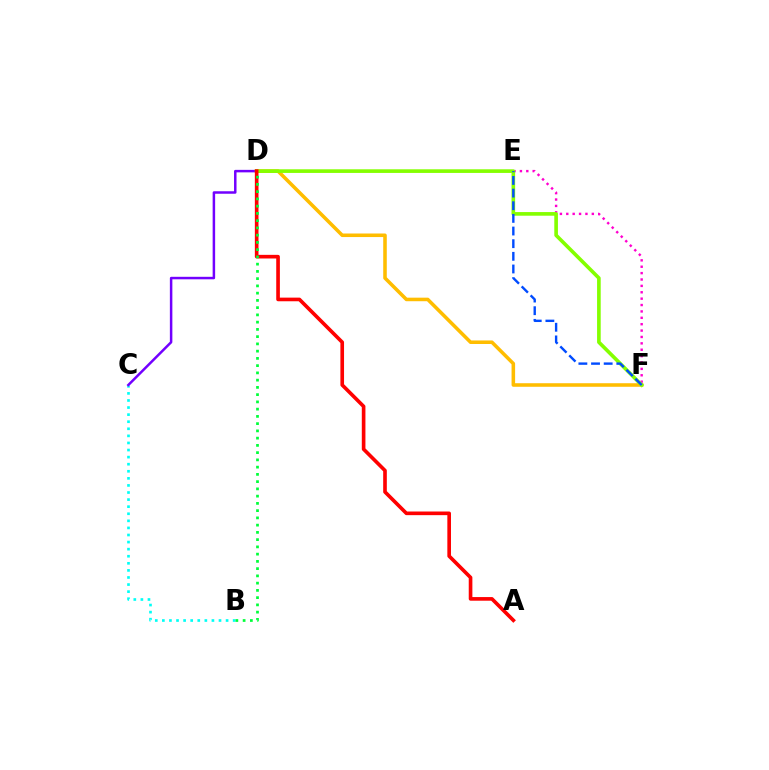{('B', 'C'): [{'color': '#00fff6', 'line_style': 'dotted', 'thickness': 1.92}], ('E', 'F'): [{'color': '#ff00cf', 'line_style': 'dotted', 'thickness': 1.73}, {'color': '#004bff', 'line_style': 'dashed', 'thickness': 1.72}], ('D', 'F'): [{'color': '#ffbd00', 'line_style': 'solid', 'thickness': 2.56}, {'color': '#84ff00', 'line_style': 'solid', 'thickness': 2.62}], ('C', 'D'): [{'color': '#7200ff', 'line_style': 'solid', 'thickness': 1.8}], ('A', 'D'): [{'color': '#ff0000', 'line_style': 'solid', 'thickness': 2.62}], ('B', 'D'): [{'color': '#00ff39', 'line_style': 'dotted', 'thickness': 1.97}]}